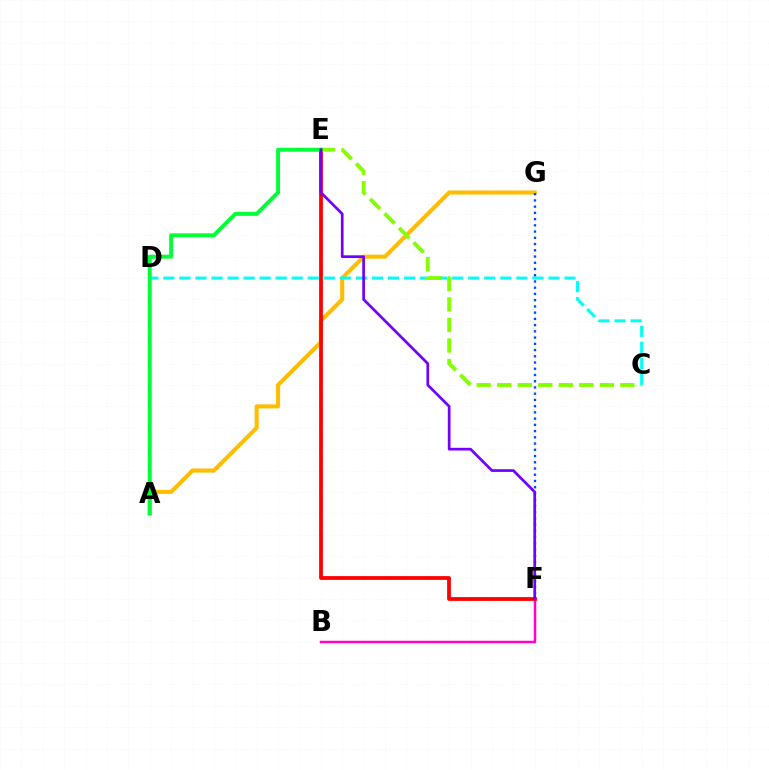{('A', 'G'): [{'color': '#ffbd00', 'line_style': 'solid', 'thickness': 2.94}], ('B', 'F'): [{'color': '#ff00cf', 'line_style': 'solid', 'thickness': 1.79}], ('C', 'D'): [{'color': '#00fff6', 'line_style': 'dashed', 'thickness': 2.18}], ('C', 'E'): [{'color': '#84ff00', 'line_style': 'dashed', 'thickness': 2.79}], ('E', 'F'): [{'color': '#ff0000', 'line_style': 'solid', 'thickness': 2.72}, {'color': '#7200ff', 'line_style': 'solid', 'thickness': 1.95}], ('A', 'E'): [{'color': '#00ff39', 'line_style': 'solid', 'thickness': 2.83}], ('F', 'G'): [{'color': '#004bff', 'line_style': 'dotted', 'thickness': 1.69}]}